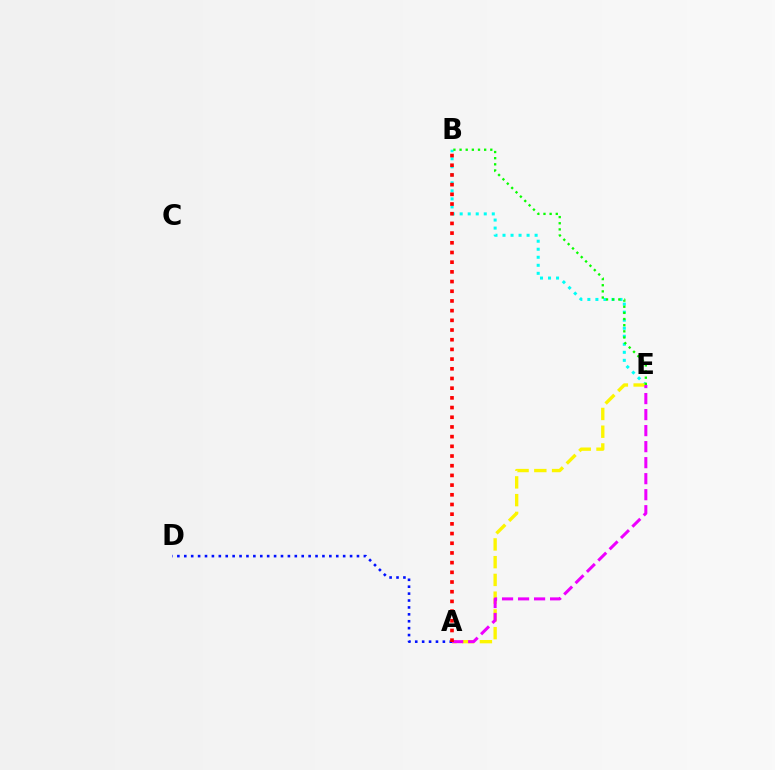{('B', 'E'): [{'color': '#00fff6', 'line_style': 'dotted', 'thickness': 2.18}, {'color': '#08ff00', 'line_style': 'dotted', 'thickness': 1.67}], ('A', 'E'): [{'color': '#fcf500', 'line_style': 'dashed', 'thickness': 2.41}, {'color': '#ee00ff', 'line_style': 'dashed', 'thickness': 2.18}], ('A', 'D'): [{'color': '#0010ff', 'line_style': 'dotted', 'thickness': 1.88}], ('A', 'B'): [{'color': '#ff0000', 'line_style': 'dotted', 'thickness': 2.63}]}